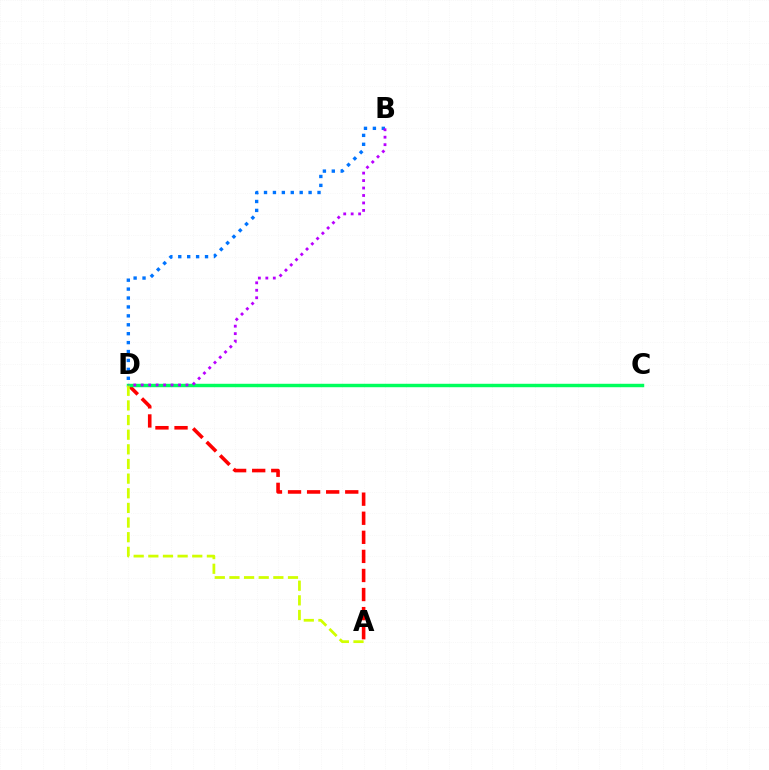{('A', 'D'): [{'color': '#ff0000', 'line_style': 'dashed', 'thickness': 2.59}, {'color': '#d1ff00', 'line_style': 'dashed', 'thickness': 1.99}], ('C', 'D'): [{'color': '#00ff5c', 'line_style': 'solid', 'thickness': 2.47}], ('B', 'D'): [{'color': '#0074ff', 'line_style': 'dotted', 'thickness': 2.42}, {'color': '#b900ff', 'line_style': 'dotted', 'thickness': 2.03}]}